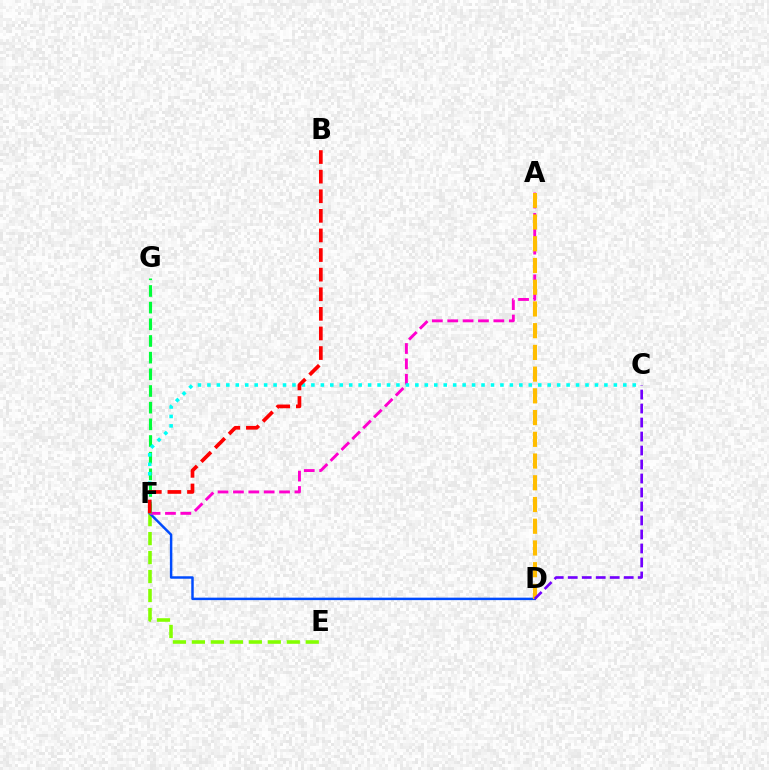{('E', 'F'): [{'color': '#84ff00', 'line_style': 'dashed', 'thickness': 2.58}], ('D', 'F'): [{'color': '#004bff', 'line_style': 'solid', 'thickness': 1.77}], ('A', 'F'): [{'color': '#ff00cf', 'line_style': 'dashed', 'thickness': 2.09}], ('F', 'G'): [{'color': '#00ff39', 'line_style': 'dashed', 'thickness': 2.26}], ('A', 'D'): [{'color': '#ffbd00', 'line_style': 'dashed', 'thickness': 2.95}], ('C', 'F'): [{'color': '#00fff6', 'line_style': 'dotted', 'thickness': 2.57}], ('C', 'D'): [{'color': '#7200ff', 'line_style': 'dashed', 'thickness': 1.9}], ('B', 'F'): [{'color': '#ff0000', 'line_style': 'dashed', 'thickness': 2.66}]}